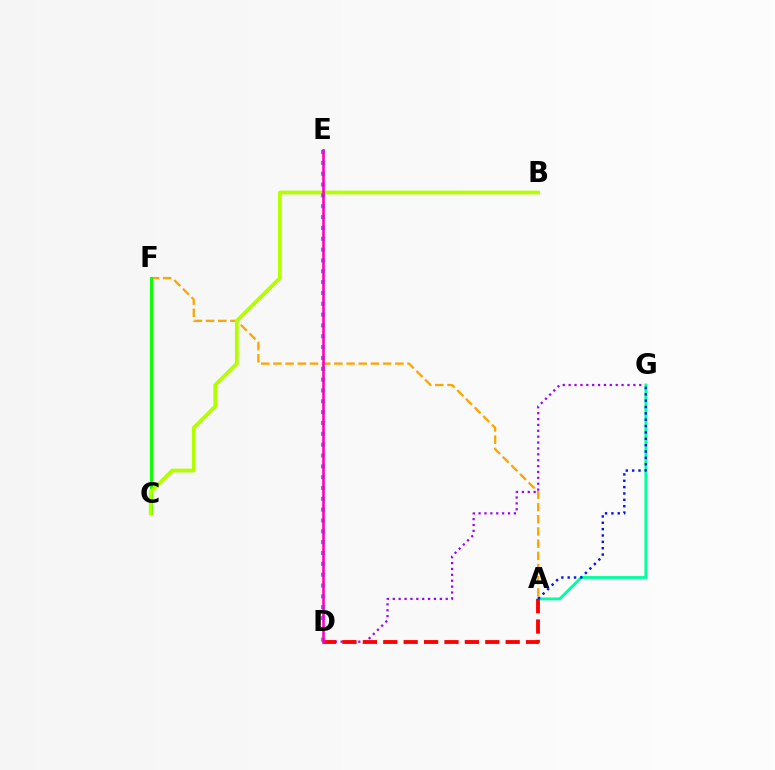{('A', 'F'): [{'color': '#ffa500', 'line_style': 'dashed', 'thickness': 1.66}], ('C', 'F'): [{'color': '#08ff00', 'line_style': 'solid', 'thickness': 2.08}], ('B', 'C'): [{'color': '#b3ff00', 'line_style': 'solid', 'thickness': 2.72}], ('D', 'G'): [{'color': '#9b00ff', 'line_style': 'dotted', 'thickness': 1.6}], ('A', 'G'): [{'color': '#00ff9d', 'line_style': 'solid', 'thickness': 2.03}, {'color': '#0010ff', 'line_style': 'dotted', 'thickness': 1.73}], ('D', 'E'): [{'color': '#00b5ff', 'line_style': 'dotted', 'thickness': 2.94}, {'color': '#ff00bd', 'line_style': 'solid', 'thickness': 1.88}], ('A', 'D'): [{'color': '#ff0000', 'line_style': 'dashed', 'thickness': 2.77}]}